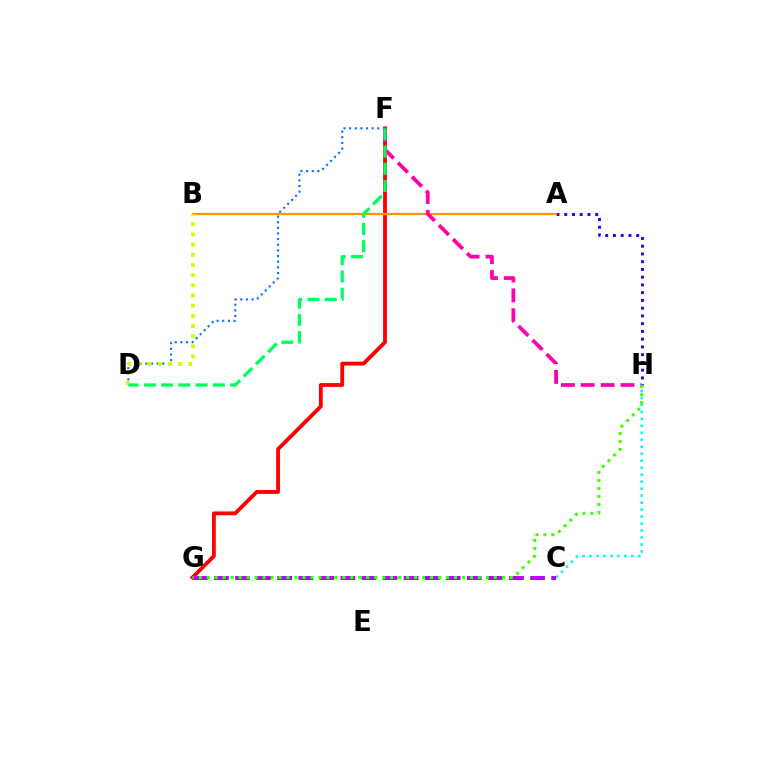{('C', 'H'): [{'color': '#00fff6', 'line_style': 'dotted', 'thickness': 1.9}], ('F', 'G'): [{'color': '#ff0000', 'line_style': 'solid', 'thickness': 2.75}], ('D', 'F'): [{'color': '#0074ff', 'line_style': 'dotted', 'thickness': 1.53}, {'color': '#00ff5c', 'line_style': 'dashed', 'thickness': 2.34}], ('A', 'H'): [{'color': '#2500ff', 'line_style': 'dotted', 'thickness': 2.11}], ('C', 'G'): [{'color': '#b900ff', 'line_style': 'dashed', 'thickness': 2.86}], ('A', 'B'): [{'color': '#ff9400', 'line_style': 'solid', 'thickness': 1.6}], ('F', 'H'): [{'color': '#ff00ac', 'line_style': 'dashed', 'thickness': 2.7}], ('B', 'D'): [{'color': '#d1ff00', 'line_style': 'dotted', 'thickness': 2.76}], ('G', 'H'): [{'color': '#3dff00', 'line_style': 'dotted', 'thickness': 2.17}]}